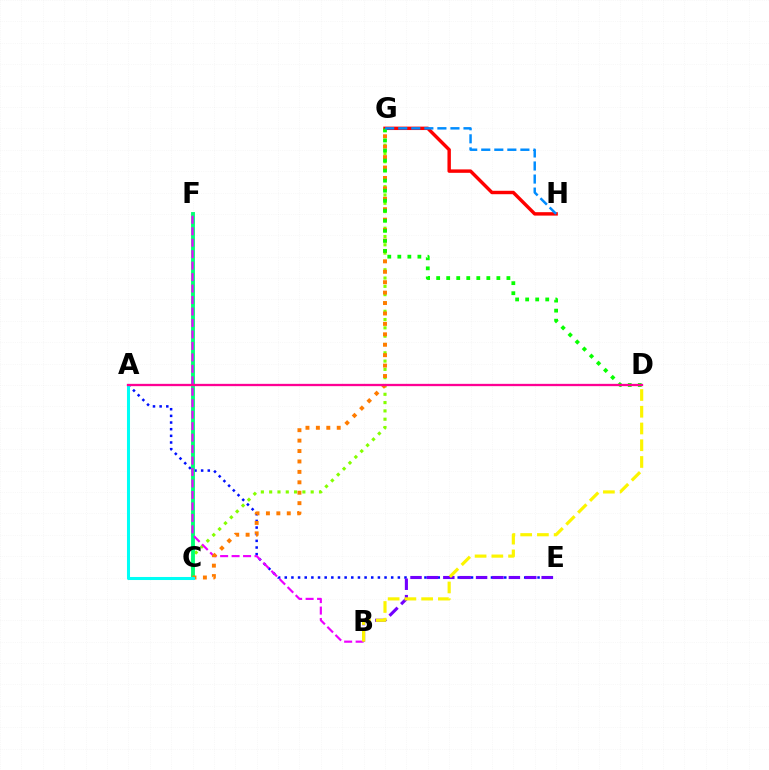{('C', 'G'): [{'color': '#84ff00', 'line_style': 'dotted', 'thickness': 2.26}, {'color': '#ff7c00', 'line_style': 'dotted', 'thickness': 2.83}], ('A', 'E'): [{'color': '#0010ff', 'line_style': 'dotted', 'thickness': 1.81}], ('C', 'F'): [{'color': '#00ff74', 'line_style': 'solid', 'thickness': 2.78}], ('G', 'H'): [{'color': '#ff0000', 'line_style': 'solid', 'thickness': 2.46}, {'color': '#008cff', 'line_style': 'dashed', 'thickness': 1.77}], ('B', 'F'): [{'color': '#ee00ff', 'line_style': 'dashed', 'thickness': 1.56}], ('B', 'E'): [{'color': '#7200ff', 'line_style': 'dashed', 'thickness': 2.23}], ('D', 'G'): [{'color': '#08ff00', 'line_style': 'dotted', 'thickness': 2.73}], ('B', 'D'): [{'color': '#fcf500', 'line_style': 'dashed', 'thickness': 2.27}], ('A', 'C'): [{'color': '#00fff6', 'line_style': 'solid', 'thickness': 2.19}], ('A', 'D'): [{'color': '#ff0094', 'line_style': 'solid', 'thickness': 1.66}]}